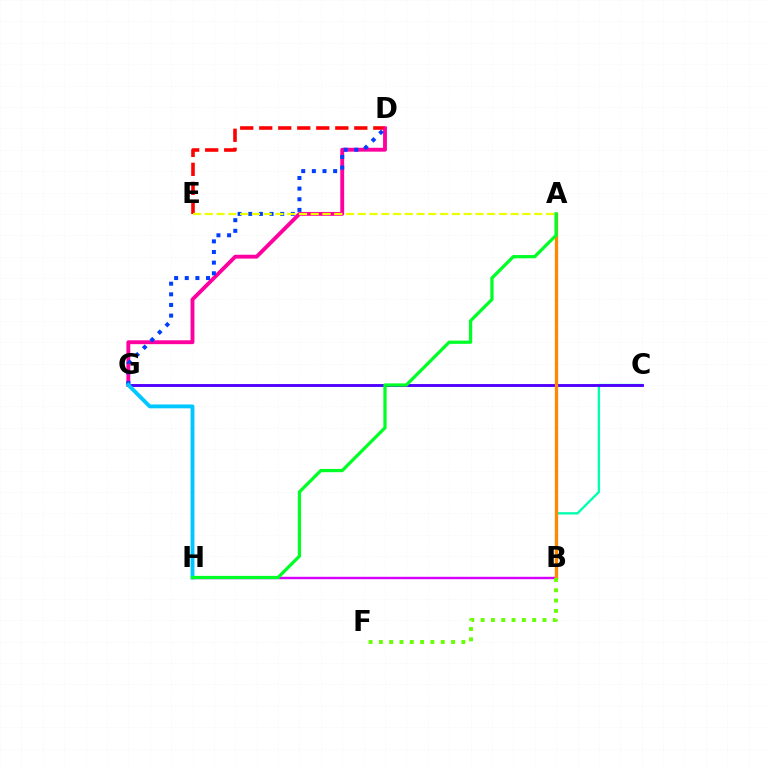{('D', 'E'): [{'color': '#ff0000', 'line_style': 'dashed', 'thickness': 2.58}], ('B', 'C'): [{'color': '#00ffaf', 'line_style': 'solid', 'thickness': 1.68}], ('C', 'G'): [{'color': '#4f00ff', 'line_style': 'solid', 'thickness': 2.08}], ('B', 'H'): [{'color': '#d600ff', 'line_style': 'solid', 'thickness': 1.74}], ('D', 'G'): [{'color': '#ff00a0', 'line_style': 'solid', 'thickness': 2.79}, {'color': '#003fff', 'line_style': 'dotted', 'thickness': 2.89}], ('A', 'E'): [{'color': '#eeff00', 'line_style': 'dashed', 'thickness': 1.6}], ('A', 'B'): [{'color': '#ff8800', 'line_style': 'solid', 'thickness': 2.36}], ('B', 'F'): [{'color': '#66ff00', 'line_style': 'dotted', 'thickness': 2.8}], ('G', 'H'): [{'color': '#00c7ff', 'line_style': 'solid', 'thickness': 2.78}], ('A', 'H'): [{'color': '#00ff27', 'line_style': 'solid', 'thickness': 2.34}]}